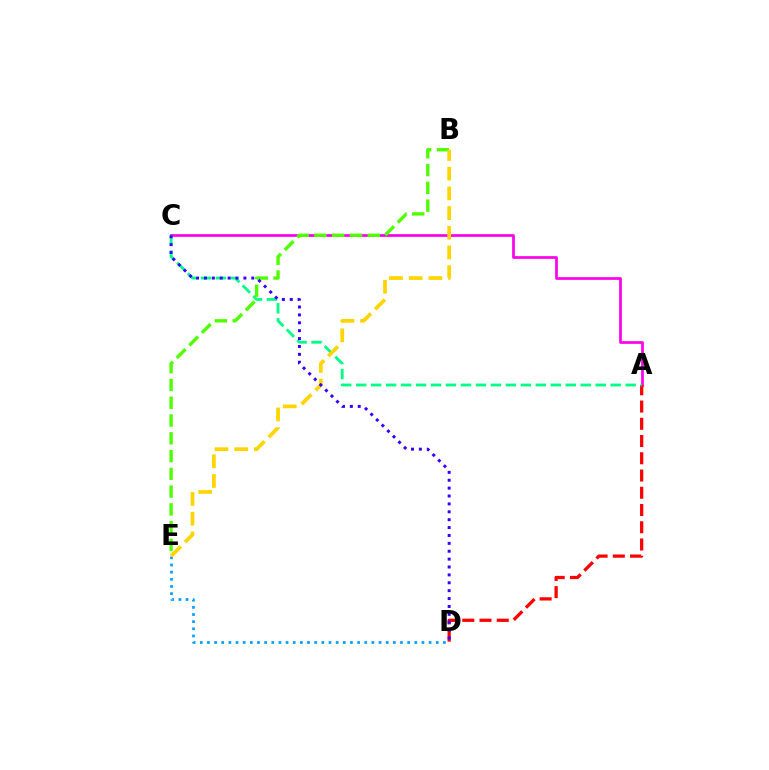{('A', 'C'): [{'color': '#ff00ed', 'line_style': 'solid', 'thickness': 1.96}, {'color': '#00ff86', 'line_style': 'dashed', 'thickness': 2.03}], ('D', 'E'): [{'color': '#009eff', 'line_style': 'dotted', 'thickness': 1.94}], ('A', 'D'): [{'color': '#ff0000', 'line_style': 'dashed', 'thickness': 2.34}], ('B', 'E'): [{'color': '#4fff00', 'line_style': 'dashed', 'thickness': 2.42}, {'color': '#ffd500', 'line_style': 'dashed', 'thickness': 2.68}], ('C', 'D'): [{'color': '#3700ff', 'line_style': 'dotted', 'thickness': 2.14}]}